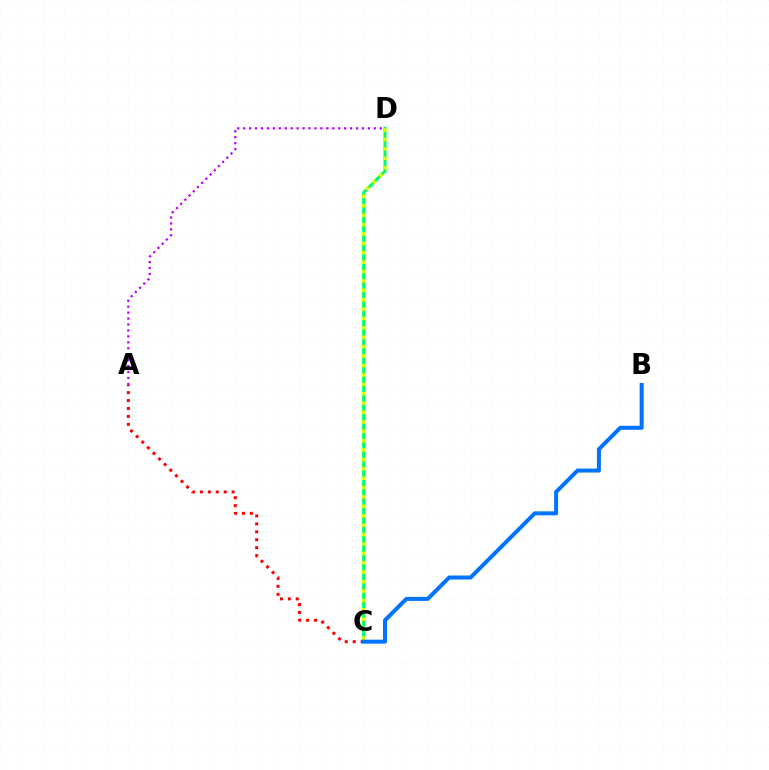{('A', 'D'): [{'color': '#b900ff', 'line_style': 'dotted', 'thickness': 1.61}], ('A', 'C'): [{'color': '#ff0000', 'line_style': 'dotted', 'thickness': 2.15}], ('C', 'D'): [{'color': '#00ff5c', 'line_style': 'solid', 'thickness': 2.15}, {'color': '#d1ff00', 'line_style': 'dotted', 'thickness': 2.55}], ('B', 'C'): [{'color': '#0074ff', 'line_style': 'solid', 'thickness': 2.88}]}